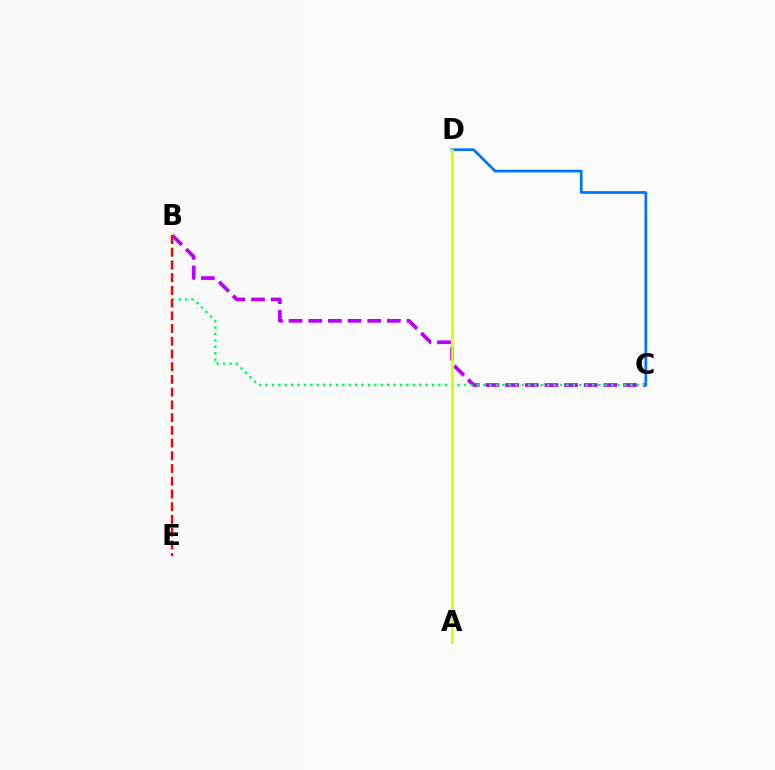{('B', 'C'): [{'color': '#b900ff', 'line_style': 'dashed', 'thickness': 2.67}, {'color': '#00ff5c', 'line_style': 'dotted', 'thickness': 1.74}], ('B', 'E'): [{'color': '#ff0000', 'line_style': 'dashed', 'thickness': 1.73}], ('C', 'D'): [{'color': '#0074ff', 'line_style': 'solid', 'thickness': 1.96}], ('A', 'D'): [{'color': '#d1ff00', 'line_style': 'solid', 'thickness': 1.91}]}